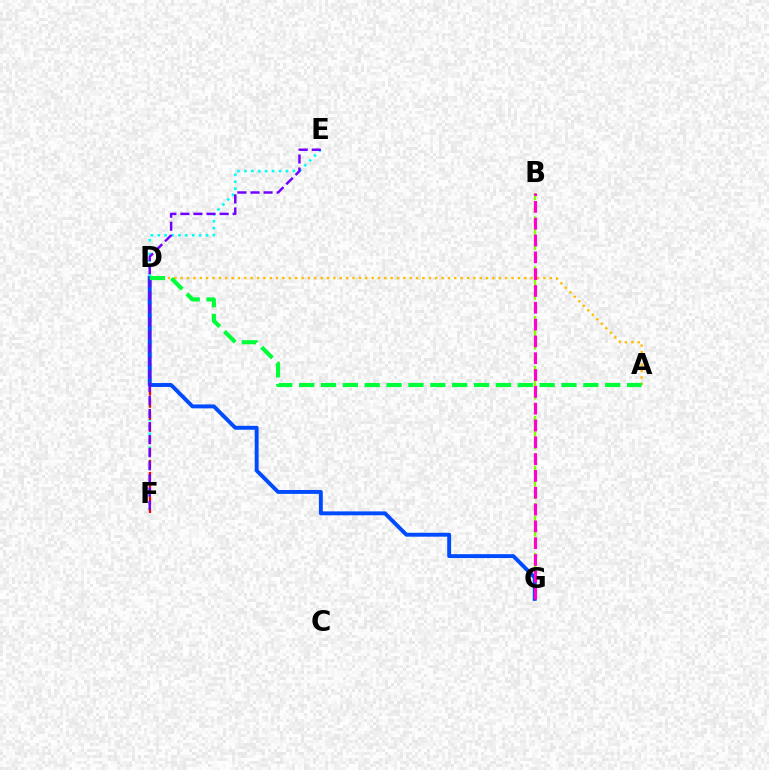{('A', 'D'): [{'color': '#ffbd00', 'line_style': 'dotted', 'thickness': 1.73}, {'color': '#00ff39', 'line_style': 'dashed', 'thickness': 2.97}], ('E', 'F'): [{'color': '#00fff6', 'line_style': 'dotted', 'thickness': 1.88}, {'color': '#7200ff', 'line_style': 'dashed', 'thickness': 1.78}], ('D', 'F'): [{'color': '#ff0000', 'line_style': 'dashed', 'thickness': 1.65}], ('B', 'G'): [{'color': '#84ff00', 'line_style': 'dashed', 'thickness': 1.69}, {'color': '#ff00cf', 'line_style': 'dashed', 'thickness': 2.28}], ('D', 'G'): [{'color': '#004bff', 'line_style': 'solid', 'thickness': 2.81}]}